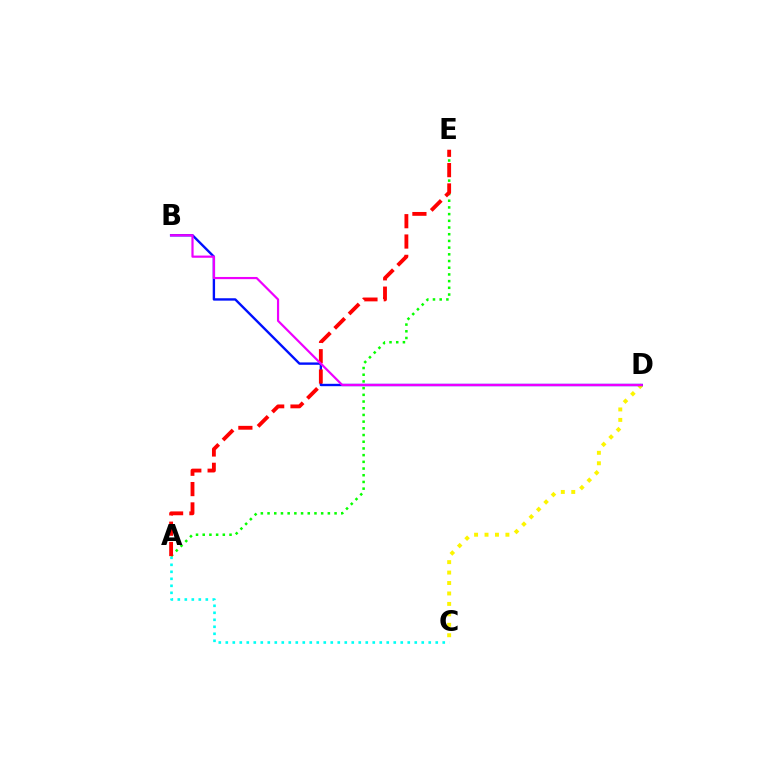{('C', 'D'): [{'color': '#fcf500', 'line_style': 'dotted', 'thickness': 2.84}], ('B', 'D'): [{'color': '#0010ff', 'line_style': 'solid', 'thickness': 1.71}, {'color': '#ee00ff', 'line_style': 'solid', 'thickness': 1.58}], ('A', 'C'): [{'color': '#00fff6', 'line_style': 'dotted', 'thickness': 1.9}], ('A', 'E'): [{'color': '#08ff00', 'line_style': 'dotted', 'thickness': 1.82}, {'color': '#ff0000', 'line_style': 'dashed', 'thickness': 2.76}]}